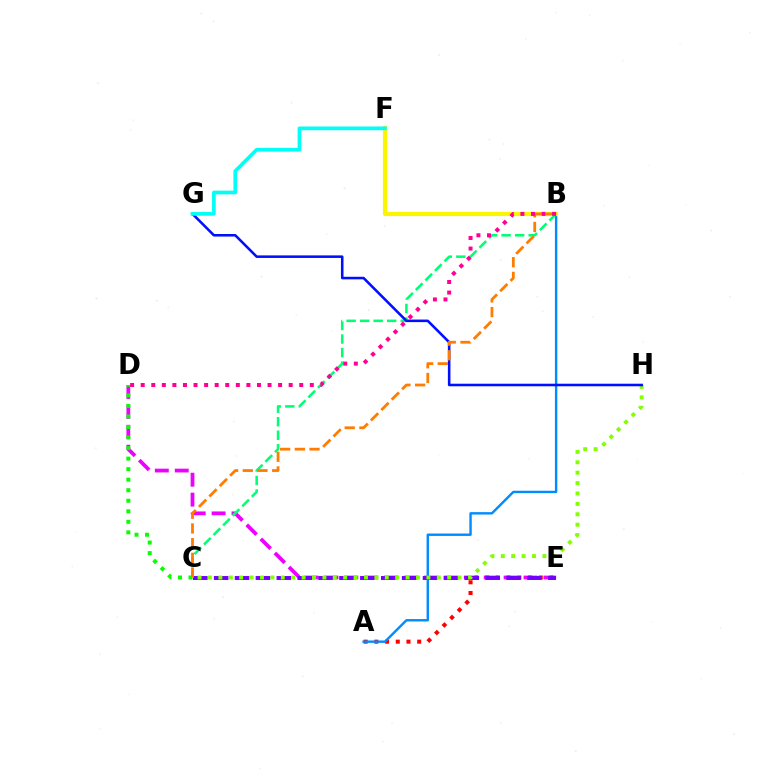{('A', 'E'): [{'color': '#ff0000', 'line_style': 'dotted', 'thickness': 2.91}], ('A', 'B'): [{'color': '#008cff', 'line_style': 'solid', 'thickness': 1.73}], ('D', 'E'): [{'color': '#ee00ff', 'line_style': 'dashed', 'thickness': 2.71}], ('C', 'E'): [{'color': '#7200ff', 'line_style': 'dashed', 'thickness': 2.84}], ('B', 'C'): [{'color': '#00ff74', 'line_style': 'dashed', 'thickness': 1.84}, {'color': '#ff7c00', 'line_style': 'dashed', 'thickness': 2.0}], ('C', 'D'): [{'color': '#08ff00', 'line_style': 'dotted', 'thickness': 2.86}], ('C', 'H'): [{'color': '#84ff00', 'line_style': 'dotted', 'thickness': 2.83}], ('B', 'F'): [{'color': '#fcf500', 'line_style': 'solid', 'thickness': 3.0}], ('G', 'H'): [{'color': '#0010ff', 'line_style': 'solid', 'thickness': 1.85}], ('F', 'G'): [{'color': '#00fff6', 'line_style': 'solid', 'thickness': 2.66}], ('B', 'D'): [{'color': '#ff0094', 'line_style': 'dotted', 'thickness': 2.87}]}